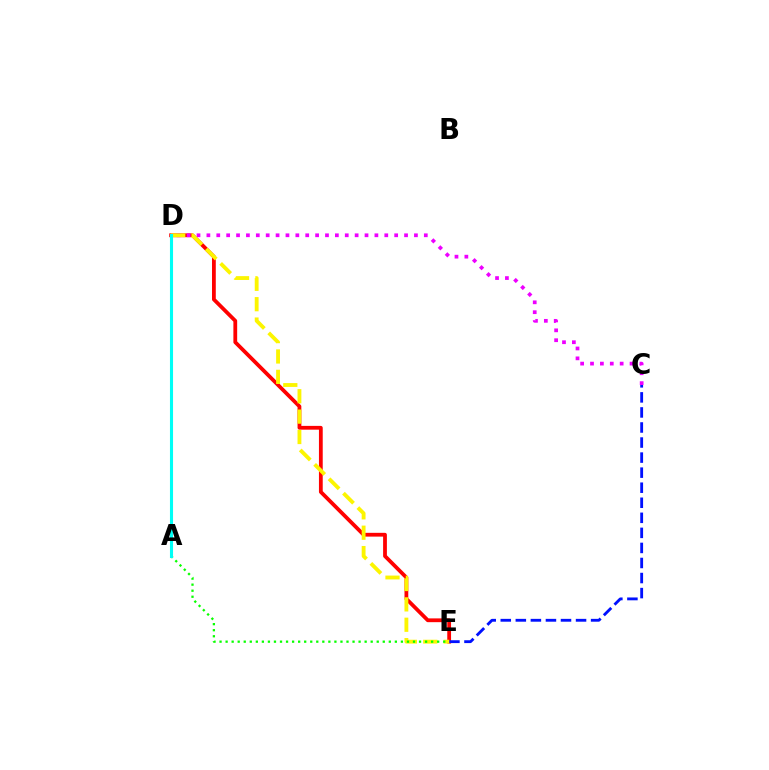{('D', 'E'): [{'color': '#ff0000', 'line_style': 'solid', 'thickness': 2.72}, {'color': '#fcf500', 'line_style': 'dashed', 'thickness': 2.77}], ('C', 'D'): [{'color': '#ee00ff', 'line_style': 'dotted', 'thickness': 2.69}], ('C', 'E'): [{'color': '#0010ff', 'line_style': 'dashed', 'thickness': 2.05}], ('A', 'E'): [{'color': '#08ff00', 'line_style': 'dotted', 'thickness': 1.64}], ('A', 'D'): [{'color': '#00fff6', 'line_style': 'solid', 'thickness': 2.22}]}